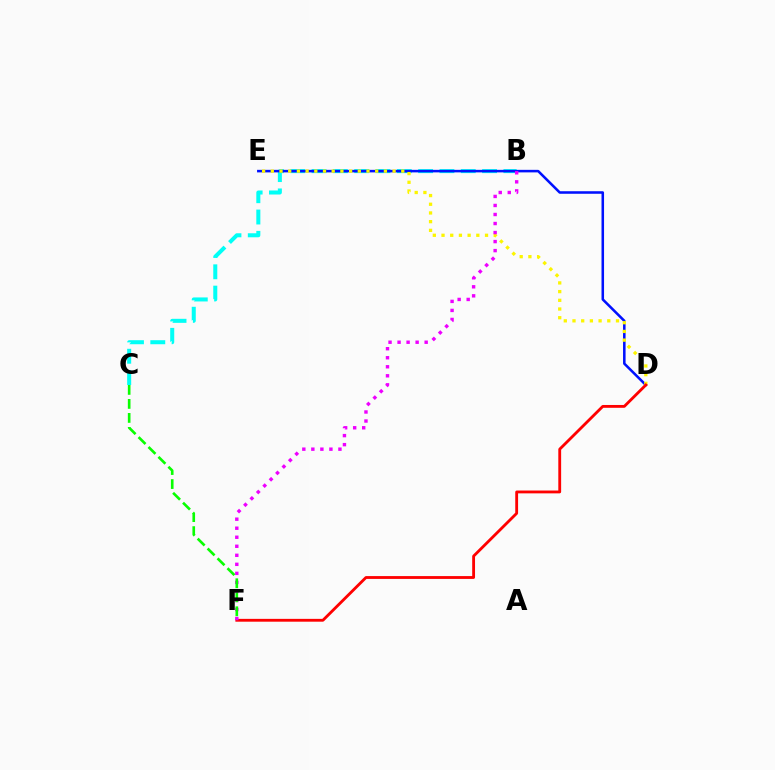{('B', 'C'): [{'color': '#00fff6', 'line_style': 'dashed', 'thickness': 2.9}], ('D', 'E'): [{'color': '#0010ff', 'line_style': 'solid', 'thickness': 1.83}, {'color': '#fcf500', 'line_style': 'dotted', 'thickness': 2.36}], ('D', 'F'): [{'color': '#ff0000', 'line_style': 'solid', 'thickness': 2.04}], ('B', 'F'): [{'color': '#ee00ff', 'line_style': 'dotted', 'thickness': 2.45}], ('C', 'F'): [{'color': '#08ff00', 'line_style': 'dashed', 'thickness': 1.9}]}